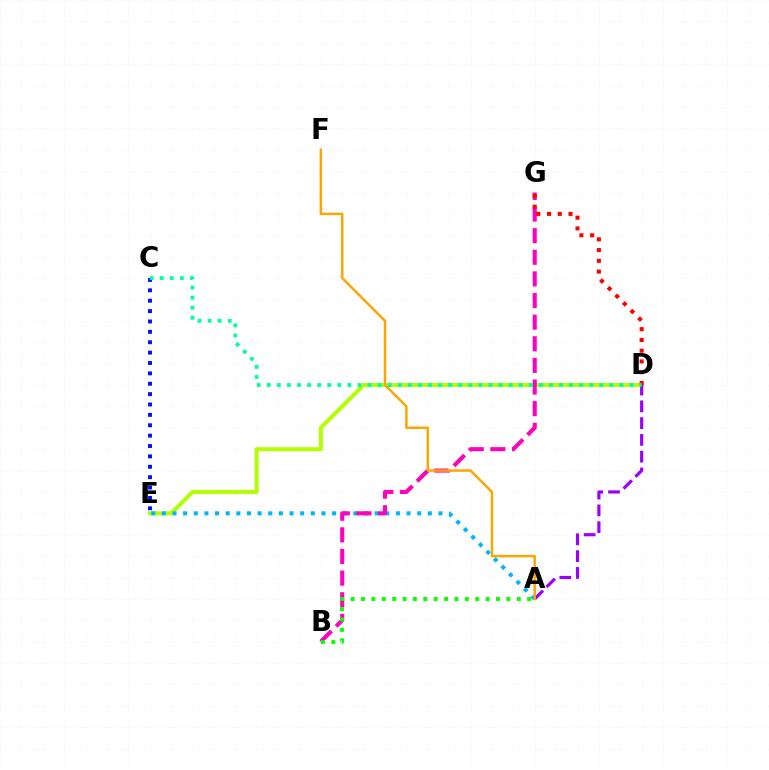{('D', 'E'): [{'color': '#b3ff00', 'line_style': 'solid', 'thickness': 2.9}], ('A', 'E'): [{'color': '#00b5ff', 'line_style': 'dotted', 'thickness': 2.89}], ('A', 'D'): [{'color': '#9b00ff', 'line_style': 'dashed', 'thickness': 2.28}], ('C', 'E'): [{'color': '#0010ff', 'line_style': 'dotted', 'thickness': 2.82}], ('B', 'G'): [{'color': '#ff00bd', 'line_style': 'dashed', 'thickness': 2.94}], ('A', 'B'): [{'color': '#08ff00', 'line_style': 'dotted', 'thickness': 2.82}], ('D', 'G'): [{'color': '#ff0000', 'line_style': 'dotted', 'thickness': 2.92}], ('A', 'F'): [{'color': '#ffa500', 'line_style': 'solid', 'thickness': 1.77}], ('C', 'D'): [{'color': '#00ff9d', 'line_style': 'dotted', 'thickness': 2.74}]}